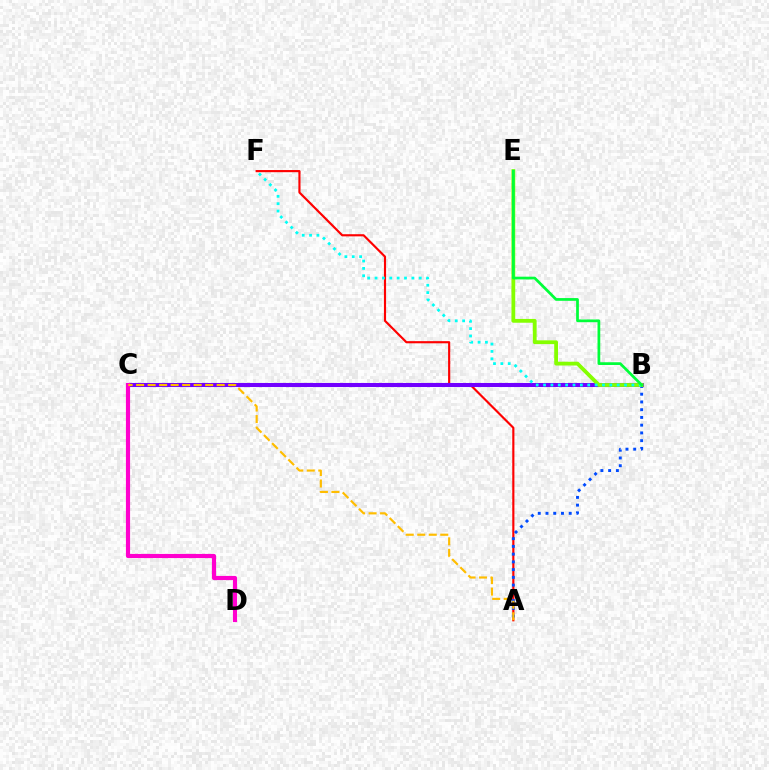{('A', 'F'): [{'color': '#ff0000', 'line_style': 'solid', 'thickness': 1.55}], ('A', 'B'): [{'color': '#004bff', 'line_style': 'dotted', 'thickness': 2.1}], ('B', 'C'): [{'color': '#7200ff', 'line_style': 'solid', 'thickness': 2.91}], ('B', 'E'): [{'color': '#84ff00', 'line_style': 'solid', 'thickness': 2.73}, {'color': '#00ff39', 'line_style': 'solid', 'thickness': 1.97}], ('C', 'D'): [{'color': '#ff00cf', 'line_style': 'solid', 'thickness': 2.99}], ('B', 'F'): [{'color': '#00fff6', 'line_style': 'dotted', 'thickness': 2.0}], ('A', 'C'): [{'color': '#ffbd00', 'line_style': 'dashed', 'thickness': 1.56}]}